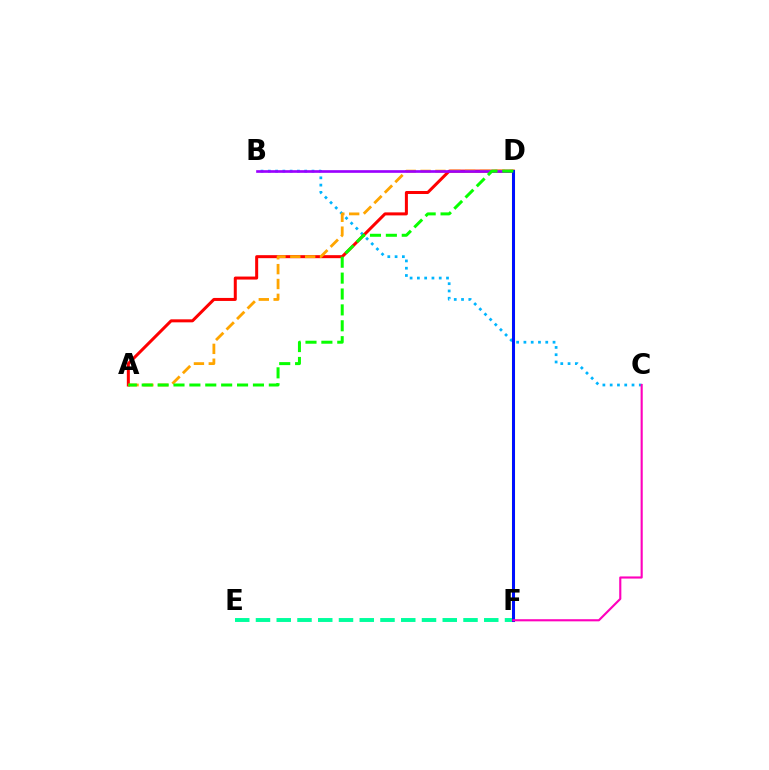{('B', 'C'): [{'color': '#00b5ff', 'line_style': 'dotted', 'thickness': 1.98}], ('E', 'F'): [{'color': '#00ff9d', 'line_style': 'dashed', 'thickness': 2.82}], ('D', 'F'): [{'color': '#b3ff00', 'line_style': 'solid', 'thickness': 2.26}, {'color': '#0010ff', 'line_style': 'solid', 'thickness': 2.15}], ('A', 'D'): [{'color': '#ff0000', 'line_style': 'solid', 'thickness': 2.17}, {'color': '#ffa500', 'line_style': 'dashed', 'thickness': 2.02}, {'color': '#08ff00', 'line_style': 'dashed', 'thickness': 2.16}], ('B', 'D'): [{'color': '#9b00ff', 'line_style': 'solid', 'thickness': 1.91}], ('C', 'F'): [{'color': '#ff00bd', 'line_style': 'solid', 'thickness': 1.54}]}